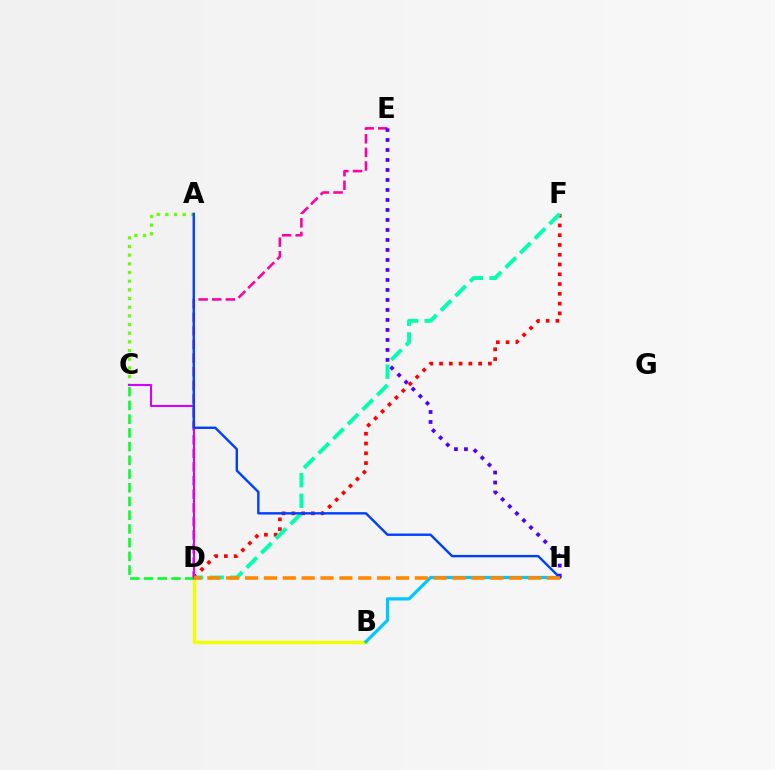{('D', 'F'): [{'color': '#ff0000', 'line_style': 'dotted', 'thickness': 2.66}, {'color': '#00ffaf', 'line_style': 'dashed', 'thickness': 2.8}], ('B', 'D'): [{'color': '#eeff00', 'line_style': 'solid', 'thickness': 2.47}], ('D', 'E'): [{'color': '#ff00a0', 'line_style': 'dashed', 'thickness': 1.85}], ('B', 'H'): [{'color': '#00c7ff', 'line_style': 'solid', 'thickness': 2.32}], ('A', 'C'): [{'color': '#66ff00', 'line_style': 'dotted', 'thickness': 2.36}], ('C', 'D'): [{'color': '#00ff27', 'line_style': 'dashed', 'thickness': 1.86}, {'color': '#d600ff', 'line_style': 'solid', 'thickness': 1.5}], ('E', 'H'): [{'color': '#4f00ff', 'line_style': 'dotted', 'thickness': 2.72}], ('A', 'H'): [{'color': '#003fff', 'line_style': 'solid', 'thickness': 1.72}], ('D', 'H'): [{'color': '#ff8800', 'line_style': 'dashed', 'thickness': 2.56}]}